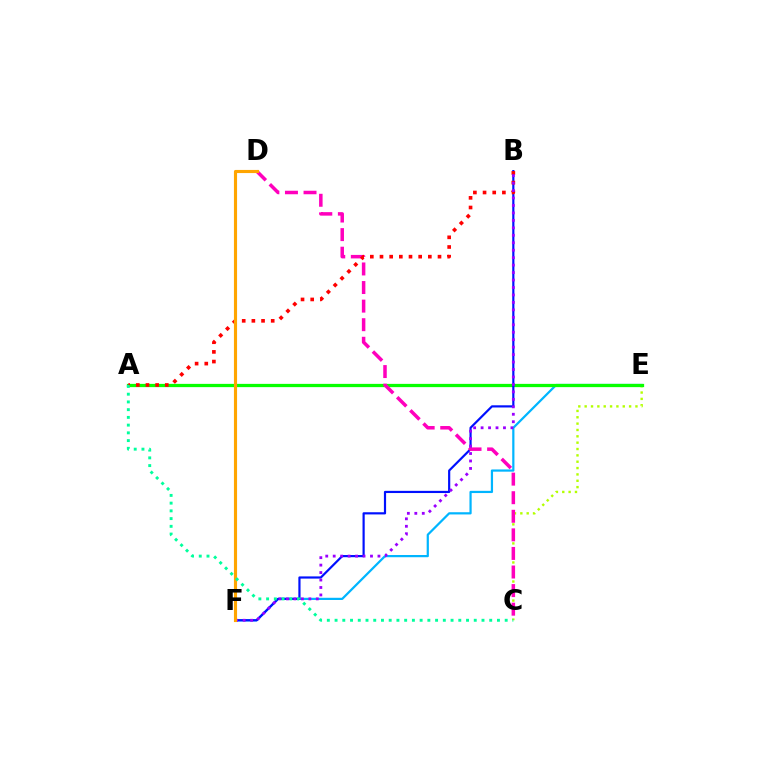{('E', 'F'): [{'color': '#00b5ff', 'line_style': 'solid', 'thickness': 1.59}], ('C', 'E'): [{'color': '#b3ff00', 'line_style': 'dotted', 'thickness': 1.73}], ('A', 'E'): [{'color': '#08ff00', 'line_style': 'solid', 'thickness': 2.35}], ('B', 'F'): [{'color': '#0010ff', 'line_style': 'solid', 'thickness': 1.57}, {'color': '#9b00ff', 'line_style': 'dotted', 'thickness': 2.03}], ('C', 'D'): [{'color': '#ff00bd', 'line_style': 'dashed', 'thickness': 2.52}], ('A', 'B'): [{'color': '#ff0000', 'line_style': 'dotted', 'thickness': 2.63}], ('D', 'F'): [{'color': '#ffa500', 'line_style': 'solid', 'thickness': 2.25}], ('A', 'C'): [{'color': '#00ff9d', 'line_style': 'dotted', 'thickness': 2.1}]}